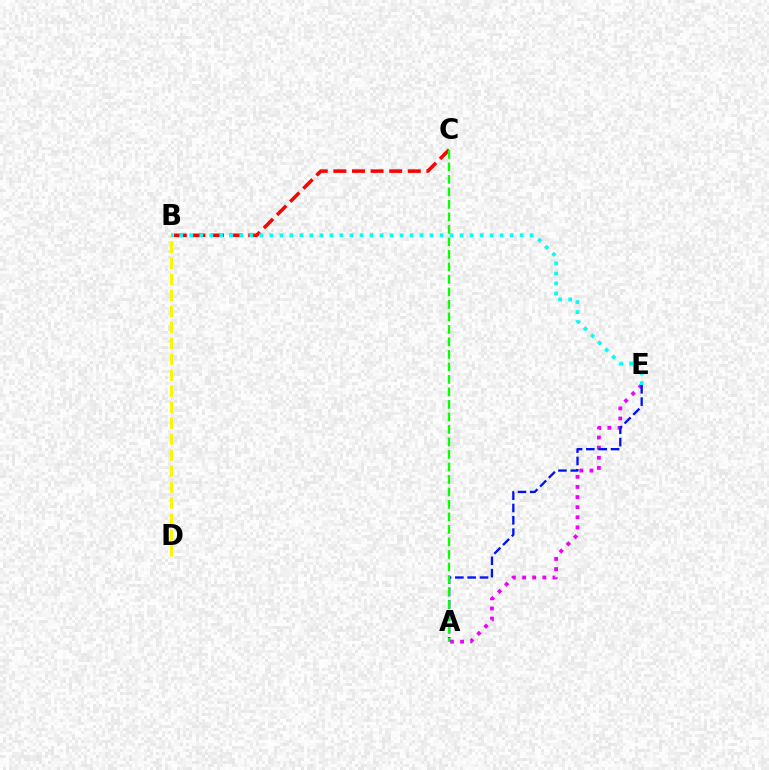{('B', 'D'): [{'color': '#fcf500', 'line_style': 'dashed', 'thickness': 2.17}], ('A', 'E'): [{'color': '#ee00ff', 'line_style': 'dotted', 'thickness': 2.75}, {'color': '#0010ff', 'line_style': 'dashed', 'thickness': 1.68}], ('B', 'C'): [{'color': '#ff0000', 'line_style': 'dashed', 'thickness': 2.53}], ('A', 'C'): [{'color': '#08ff00', 'line_style': 'dashed', 'thickness': 1.7}], ('B', 'E'): [{'color': '#00fff6', 'line_style': 'dotted', 'thickness': 2.72}]}